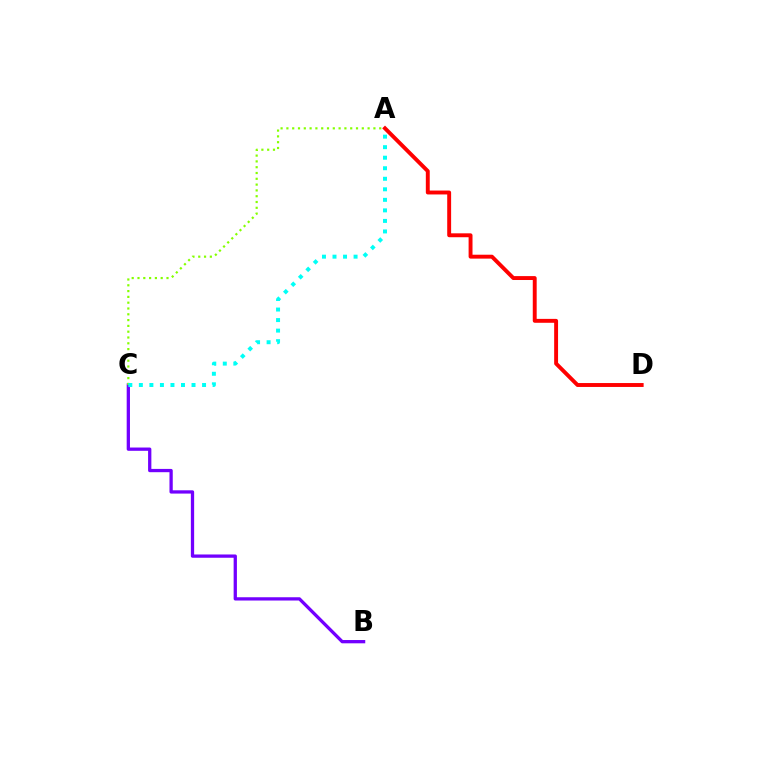{('B', 'C'): [{'color': '#7200ff', 'line_style': 'solid', 'thickness': 2.36}], ('A', 'C'): [{'color': '#84ff00', 'line_style': 'dotted', 'thickness': 1.58}, {'color': '#00fff6', 'line_style': 'dotted', 'thickness': 2.86}], ('A', 'D'): [{'color': '#ff0000', 'line_style': 'solid', 'thickness': 2.81}]}